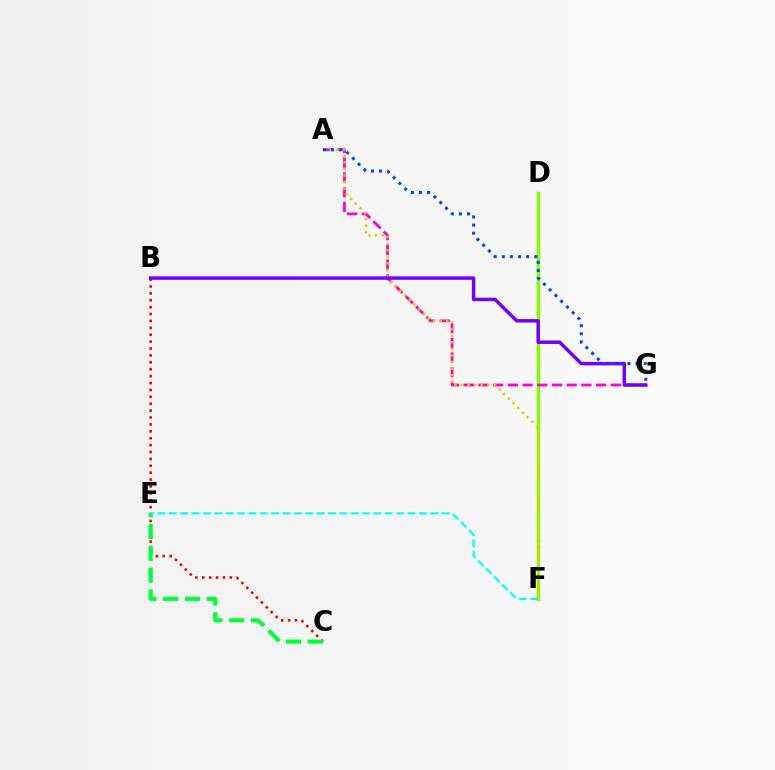{('B', 'C'): [{'color': '#ff0000', 'line_style': 'dotted', 'thickness': 1.87}], ('C', 'E'): [{'color': '#00ff39', 'line_style': 'dashed', 'thickness': 2.97}], ('D', 'F'): [{'color': '#84ff00', 'line_style': 'solid', 'thickness': 2.46}], ('E', 'F'): [{'color': '#00fff6', 'line_style': 'dashed', 'thickness': 1.54}], ('A', 'G'): [{'color': '#ff00cf', 'line_style': 'dashed', 'thickness': 2.0}, {'color': '#004bff', 'line_style': 'dotted', 'thickness': 2.21}], ('A', 'F'): [{'color': '#ffbd00', 'line_style': 'dotted', 'thickness': 1.79}], ('B', 'G'): [{'color': '#7200ff', 'line_style': 'solid', 'thickness': 2.49}]}